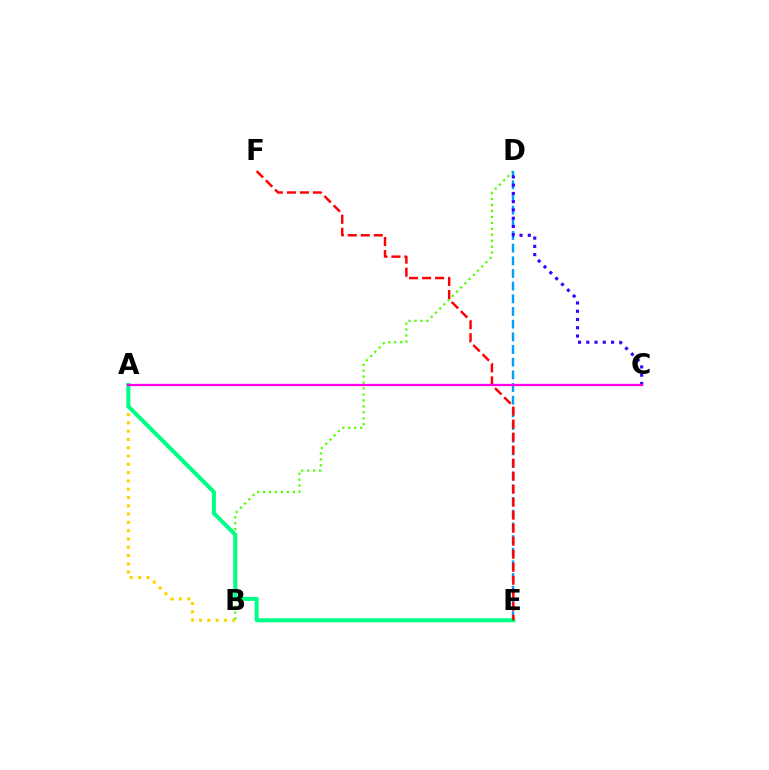{('A', 'B'): [{'color': '#ffd500', 'line_style': 'dotted', 'thickness': 2.25}], ('B', 'D'): [{'color': '#4fff00', 'line_style': 'dotted', 'thickness': 1.62}], ('D', 'E'): [{'color': '#009eff', 'line_style': 'dashed', 'thickness': 1.72}], ('C', 'D'): [{'color': '#3700ff', 'line_style': 'dotted', 'thickness': 2.24}], ('A', 'E'): [{'color': '#00ff86', 'line_style': 'solid', 'thickness': 2.91}], ('E', 'F'): [{'color': '#ff0000', 'line_style': 'dashed', 'thickness': 1.77}], ('A', 'C'): [{'color': '#ff00ed', 'line_style': 'solid', 'thickness': 1.65}]}